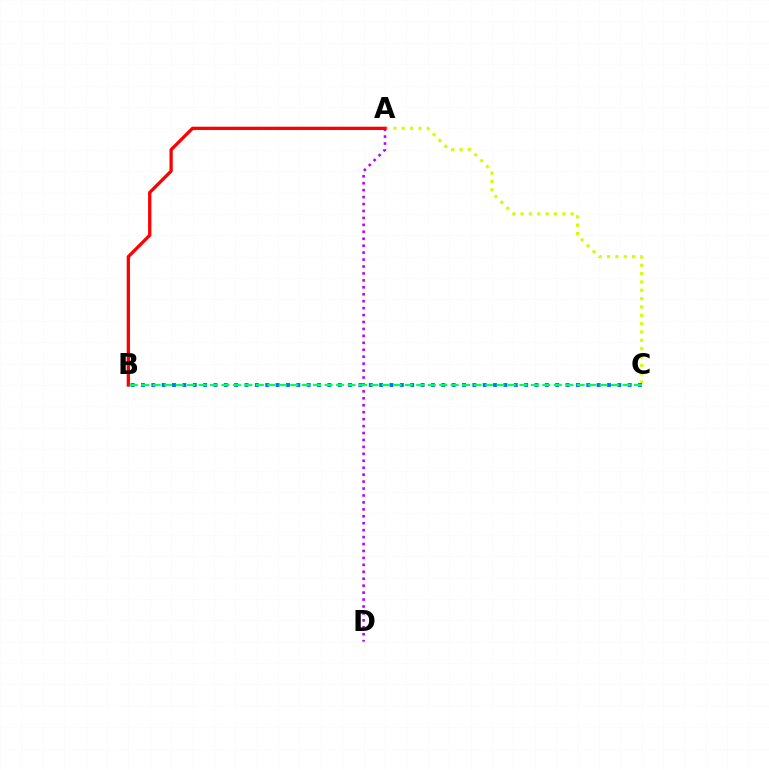{('A', 'D'): [{'color': '#b900ff', 'line_style': 'dotted', 'thickness': 1.89}], ('A', 'C'): [{'color': '#d1ff00', 'line_style': 'dotted', 'thickness': 2.27}], ('B', 'C'): [{'color': '#0074ff', 'line_style': 'dotted', 'thickness': 2.81}, {'color': '#00ff5c', 'line_style': 'dashed', 'thickness': 1.56}], ('A', 'B'): [{'color': '#ff0000', 'line_style': 'solid', 'thickness': 2.36}]}